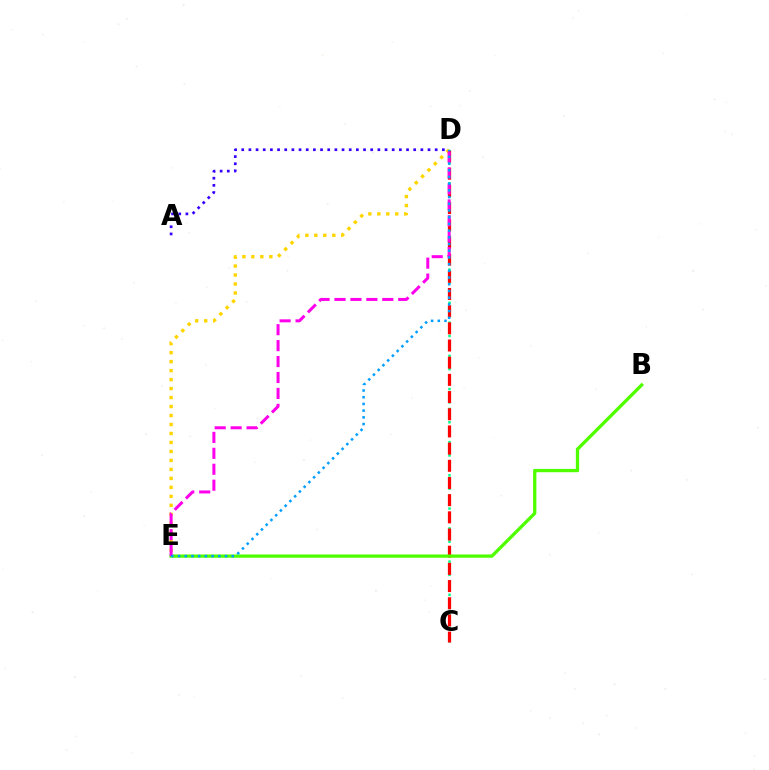{('C', 'D'): [{'color': '#00ff86', 'line_style': 'dotted', 'thickness': 1.8}, {'color': '#ff0000', 'line_style': 'dashed', 'thickness': 2.33}], ('D', 'E'): [{'color': '#ffd500', 'line_style': 'dotted', 'thickness': 2.44}, {'color': '#ff00ed', 'line_style': 'dashed', 'thickness': 2.16}, {'color': '#009eff', 'line_style': 'dotted', 'thickness': 1.82}], ('B', 'E'): [{'color': '#4fff00', 'line_style': 'solid', 'thickness': 2.37}], ('A', 'D'): [{'color': '#3700ff', 'line_style': 'dotted', 'thickness': 1.95}]}